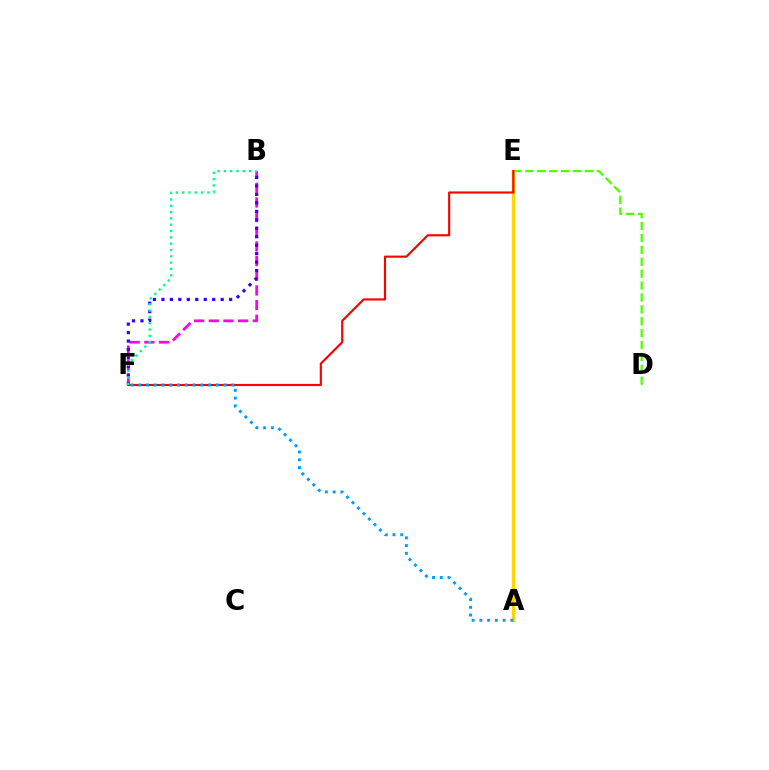{('D', 'E'): [{'color': '#4fff00', 'line_style': 'dashed', 'thickness': 1.62}], ('B', 'F'): [{'color': '#ff00ed', 'line_style': 'dashed', 'thickness': 1.99}, {'color': '#3700ff', 'line_style': 'dotted', 'thickness': 2.3}, {'color': '#00ff86', 'line_style': 'dotted', 'thickness': 1.72}], ('A', 'E'): [{'color': '#ffd500', 'line_style': 'solid', 'thickness': 2.43}], ('E', 'F'): [{'color': '#ff0000', 'line_style': 'solid', 'thickness': 1.55}], ('A', 'F'): [{'color': '#009eff', 'line_style': 'dotted', 'thickness': 2.11}]}